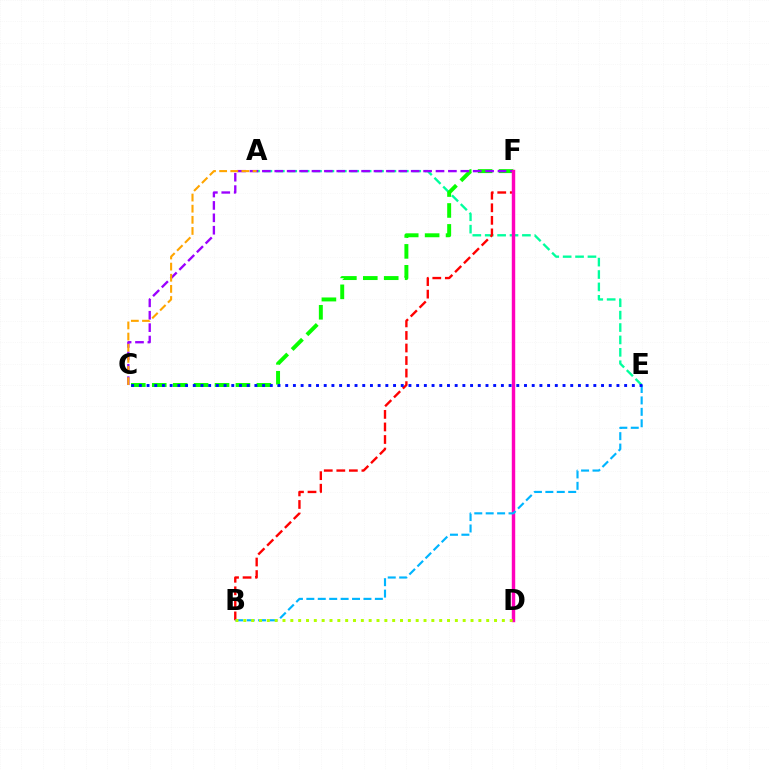{('A', 'E'): [{'color': '#00ff9d', 'line_style': 'dashed', 'thickness': 1.68}], ('C', 'F'): [{'color': '#08ff00', 'line_style': 'dashed', 'thickness': 2.84}, {'color': '#9b00ff', 'line_style': 'dashed', 'thickness': 1.68}], ('A', 'C'): [{'color': '#ffa500', 'line_style': 'dashed', 'thickness': 1.51}], ('B', 'F'): [{'color': '#ff0000', 'line_style': 'dashed', 'thickness': 1.7}], ('D', 'F'): [{'color': '#ff00bd', 'line_style': 'solid', 'thickness': 2.47}], ('B', 'E'): [{'color': '#00b5ff', 'line_style': 'dashed', 'thickness': 1.55}], ('B', 'D'): [{'color': '#b3ff00', 'line_style': 'dotted', 'thickness': 2.13}], ('C', 'E'): [{'color': '#0010ff', 'line_style': 'dotted', 'thickness': 2.09}]}